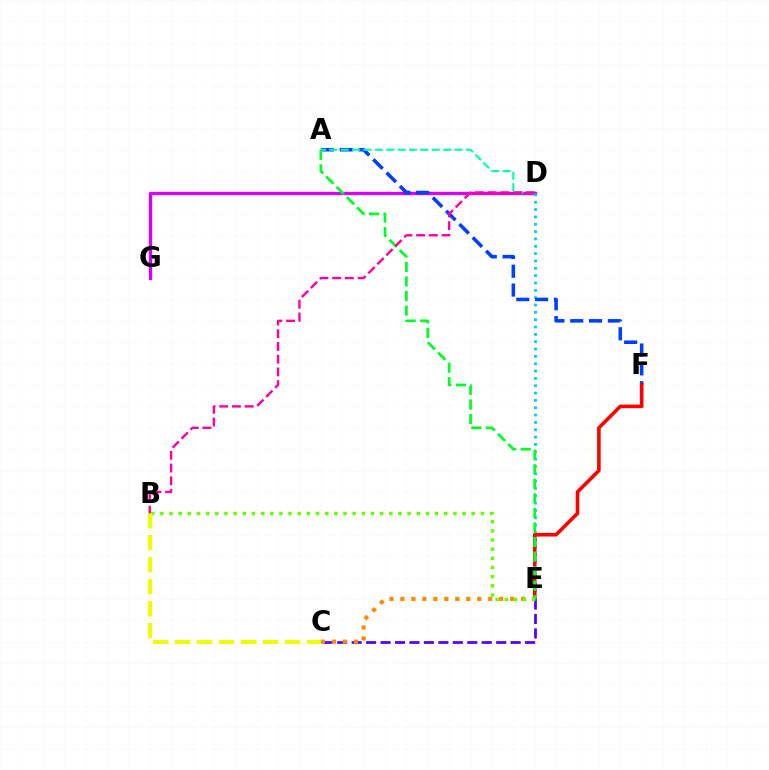{('D', 'G'): [{'color': '#d600ff', 'line_style': 'solid', 'thickness': 2.4}], ('D', 'E'): [{'color': '#00c7ff', 'line_style': 'dotted', 'thickness': 1.99}], ('A', 'F'): [{'color': '#003fff', 'line_style': 'dashed', 'thickness': 2.56}], ('A', 'D'): [{'color': '#00ffaf', 'line_style': 'dashed', 'thickness': 1.55}], ('E', 'F'): [{'color': '#ff0000', 'line_style': 'solid', 'thickness': 2.6}], ('C', 'E'): [{'color': '#4f00ff', 'line_style': 'dashed', 'thickness': 1.96}, {'color': '#ff8800', 'line_style': 'dotted', 'thickness': 2.98}], ('A', 'E'): [{'color': '#00ff27', 'line_style': 'dashed', 'thickness': 1.98}], ('B', 'E'): [{'color': '#66ff00', 'line_style': 'dotted', 'thickness': 2.49}], ('B', 'C'): [{'color': '#eeff00', 'line_style': 'dashed', 'thickness': 2.99}], ('B', 'D'): [{'color': '#ff00a0', 'line_style': 'dashed', 'thickness': 1.73}]}